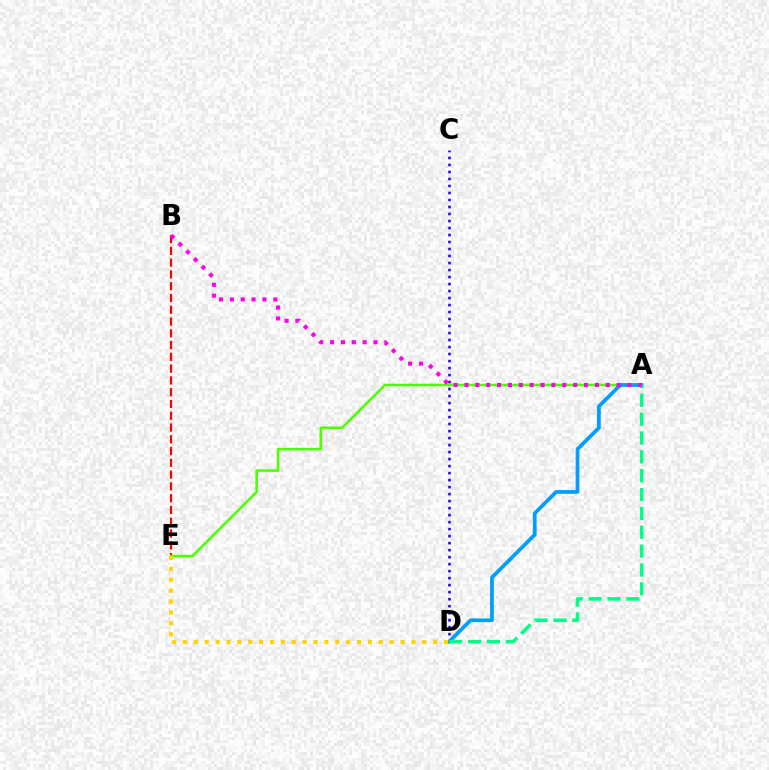{('B', 'E'): [{'color': '#ff0000', 'line_style': 'dashed', 'thickness': 1.6}], ('A', 'E'): [{'color': '#4fff00', 'line_style': 'solid', 'thickness': 1.85}], ('C', 'D'): [{'color': '#3700ff', 'line_style': 'dotted', 'thickness': 1.9}], ('A', 'D'): [{'color': '#009eff', 'line_style': 'solid', 'thickness': 2.69}, {'color': '#00ff86', 'line_style': 'dashed', 'thickness': 2.56}], ('D', 'E'): [{'color': '#ffd500', 'line_style': 'dotted', 'thickness': 2.96}], ('A', 'B'): [{'color': '#ff00ed', 'line_style': 'dotted', 'thickness': 2.95}]}